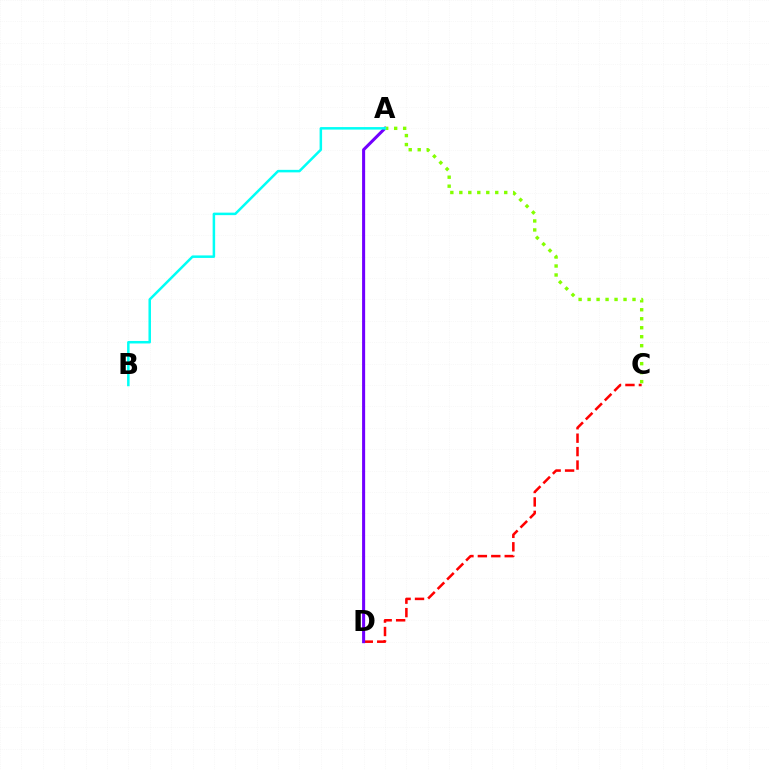{('C', 'D'): [{'color': '#ff0000', 'line_style': 'dashed', 'thickness': 1.82}], ('A', 'D'): [{'color': '#7200ff', 'line_style': 'solid', 'thickness': 2.2}], ('A', 'C'): [{'color': '#84ff00', 'line_style': 'dotted', 'thickness': 2.44}], ('A', 'B'): [{'color': '#00fff6', 'line_style': 'solid', 'thickness': 1.81}]}